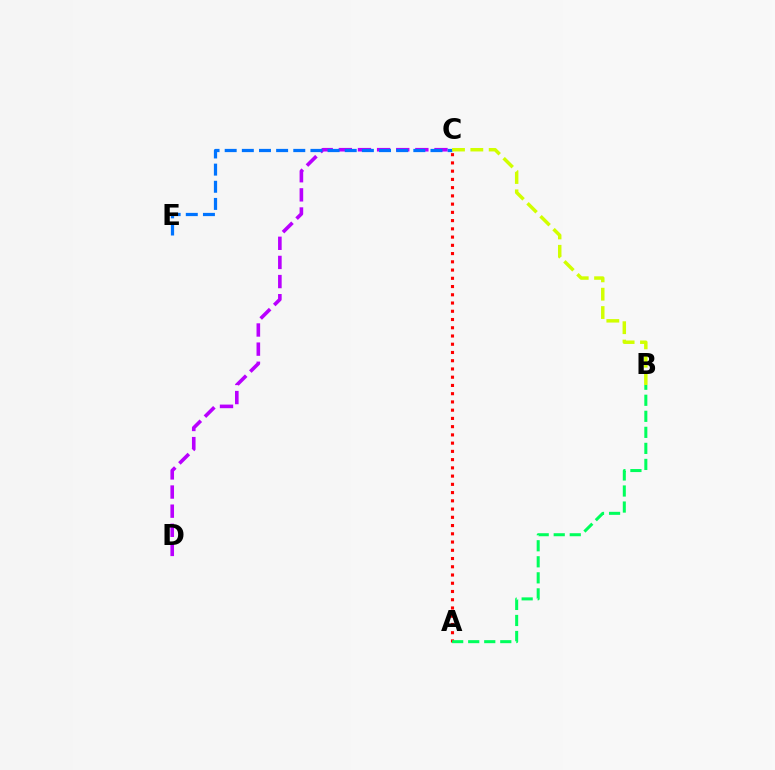{('A', 'C'): [{'color': '#ff0000', 'line_style': 'dotted', 'thickness': 2.24}], ('C', 'D'): [{'color': '#b900ff', 'line_style': 'dashed', 'thickness': 2.6}], ('C', 'E'): [{'color': '#0074ff', 'line_style': 'dashed', 'thickness': 2.33}], ('A', 'B'): [{'color': '#00ff5c', 'line_style': 'dashed', 'thickness': 2.18}], ('B', 'C'): [{'color': '#d1ff00', 'line_style': 'dashed', 'thickness': 2.49}]}